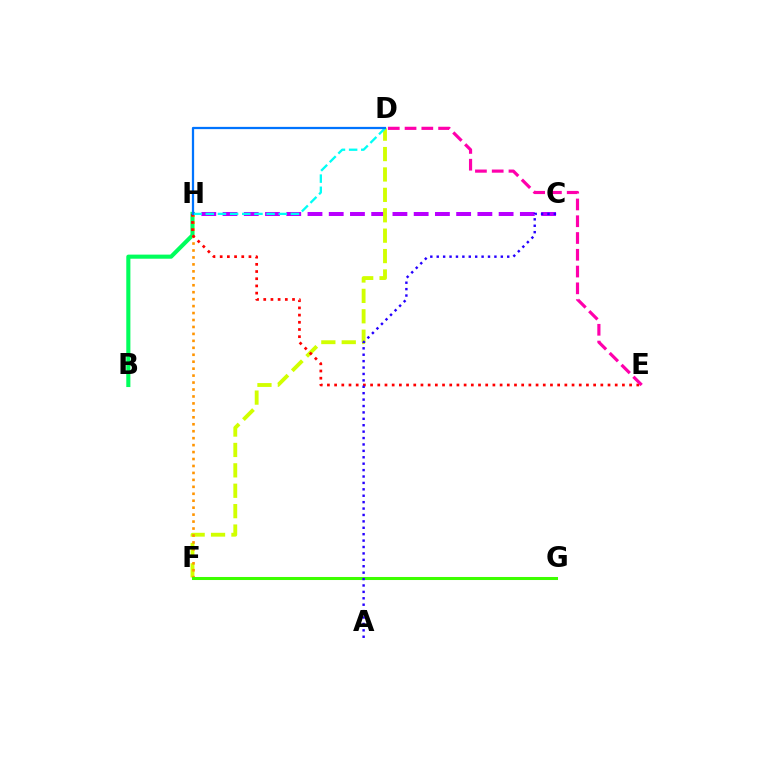{('C', 'H'): [{'color': '#b900ff', 'line_style': 'dashed', 'thickness': 2.89}], ('D', 'F'): [{'color': '#d1ff00', 'line_style': 'dashed', 'thickness': 2.77}], ('B', 'H'): [{'color': '#00ff5c', 'line_style': 'solid', 'thickness': 2.95}], ('F', 'H'): [{'color': '#ff9400', 'line_style': 'dotted', 'thickness': 1.89}], ('E', 'H'): [{'color': '#ff0000', 'line_style': 'dotted', 'thickness': 1.95}], ('D', 'H'): [{'color': '#00fff6', 'line_style': 'dashed', 'thickness': 1.65}, {'color': '#0074ff', 'line_style': 'solid', 'thickness': 1.62}], ('D', 'E'): [{'color': '#ff00ac', 'line_style': 'dashed', 'thickness': 2.28}], ('F', 'G'): [{'color': '#3dff00', 'line_style': 'solid', 'thickness': 2.19}], ('A', 'C'): [{'color': '#2500ff', 'line_style': 'dotted', 'thickness': 1.74}]}